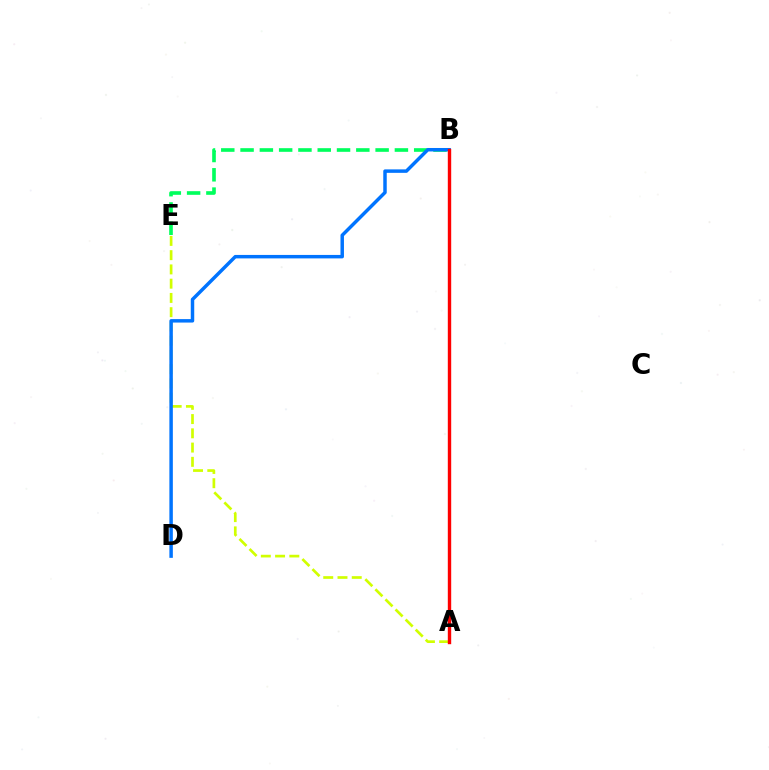{('A', 'E'): [{'color': '#d1ff00', 'line_style': 'dashed', 'thickness': 1.94}], ('B', 'E'): [{'color': '#00ff5c', 'line_style': 'dashed', 'thickness': 2.62}], ('A', 'B'): [{'color': '#b900ff', 'line_style': 'solid', 'thickness': 2.16}, {'color': '#ff0000', 'line_style': 'solid', 'thickness': 2.44}], ('B', 'D'): [{'color': '#0074ff', 'line_style': 'solid', 'thickness': 2.5}]}